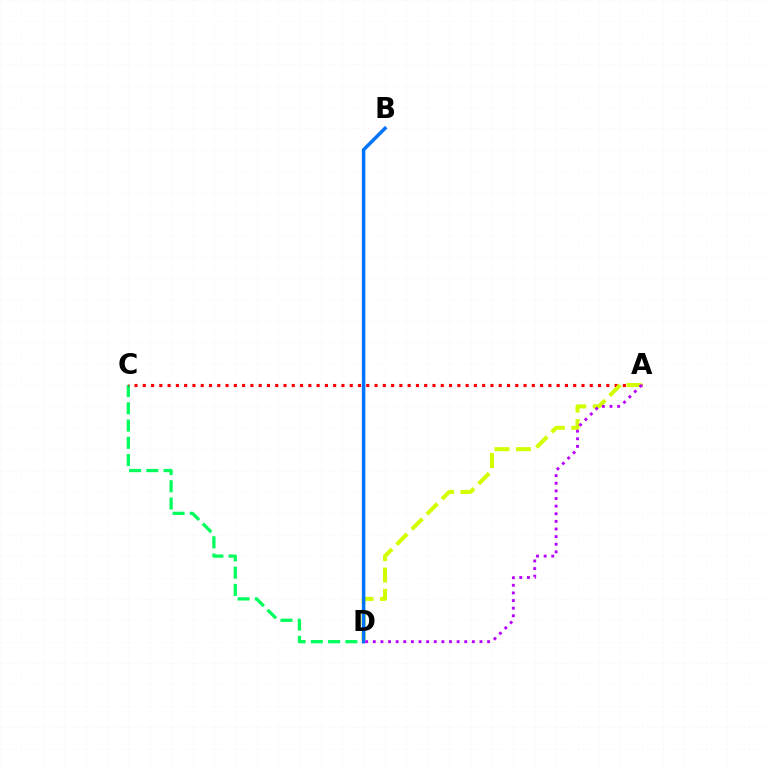{('C', 'D'): [{'color': '#00ff5c', 'line_style': 'dashed', 'thickness': 2.34}], ('A', 'C'): [{'color': '#ff0000', 'line_style': 'dotted', 'thickness': 2.25}], ('A', 'D'): [{'color': '#d1ff00', 'line_style': 'dashed', 'thickness': 2.91}, {'color': '#b900ff', 'line_style': 'dotted', 'thickness': 2.07}], ('B', 'D'): [{'color': '#0074ff', 'line_style': 'solid', 'thickness': 2.51}]}